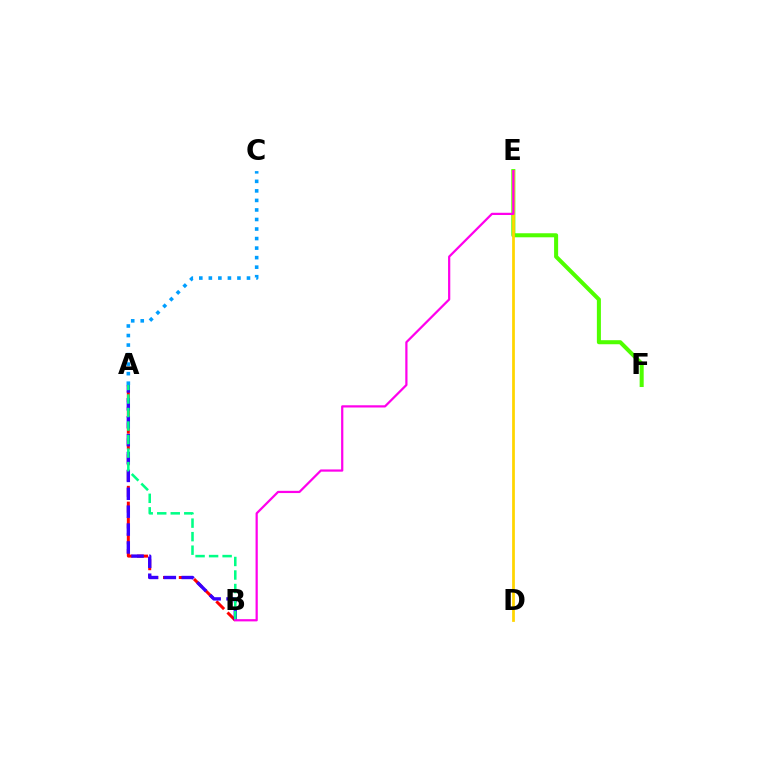{('A', 'B'): [{'color': '#ff0000', 'line_style': 'dashed', 'thickness': 2.15}, {'color': '#3700ff', 'line_style': 'dashed', 'thickness': 2.43}, {'color': '#00ff86', 'line_style': 'dashed', 'thickness': 1.84}], ('E', 'F'): [{'color': '#4fff00', 'line_style': 'solid', 'thickness': 2.91}], ('D', 'E'): [{'color': '#ffd500', 'line_style': 'solid', 'thickness': 1.98}], ('A', 'C'): [{'color': '#009eff', 'line_style': 'dotted', 'thickness': 2.59}], ('B', 'E'): [{'color': '#ff00ed', 'line_style': 'solid', 'thickness': 1.6}]}